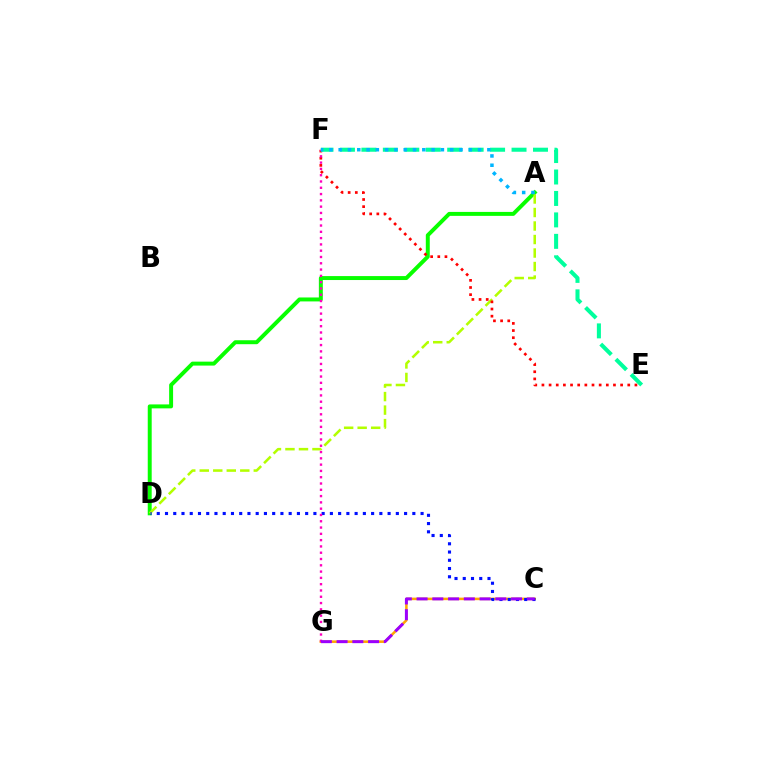{('A', 'D'): [{'color': '#08ff00', 'line_style': 'solid', 'thickness': 2.84}, {'color': '#b3ff00', 'line_style': 'dashed', 'thickness': 1.84}], ('E', 'F'): [{'color': '#ff0000', 'line_style': 'dotted', 'thickness': 1.94}, {'color': '#00ff9d', 'line_style': 'dashed', 'thickness': 2.91}], ('C', 'G'): [{'color': '#ffa500', 'line_style': 'solid', 'thickness': 1.82}, {'color': '#9b00ff', 'line_style': 'dashed', 'thickness': 2.14}], ('C', 'D'): [{'color': '#0010ff', 'line_style': 'dotted', 'thickness': 2.24}], ('F', 'G'): [{'color': '#ff00bd', 'line_style': 'dotted', 'thickness': 1.71}], ('A', 'F'): [{'color': '#00b5ff', 'line_style': 'dotted', 'thickness': 2.52}]}